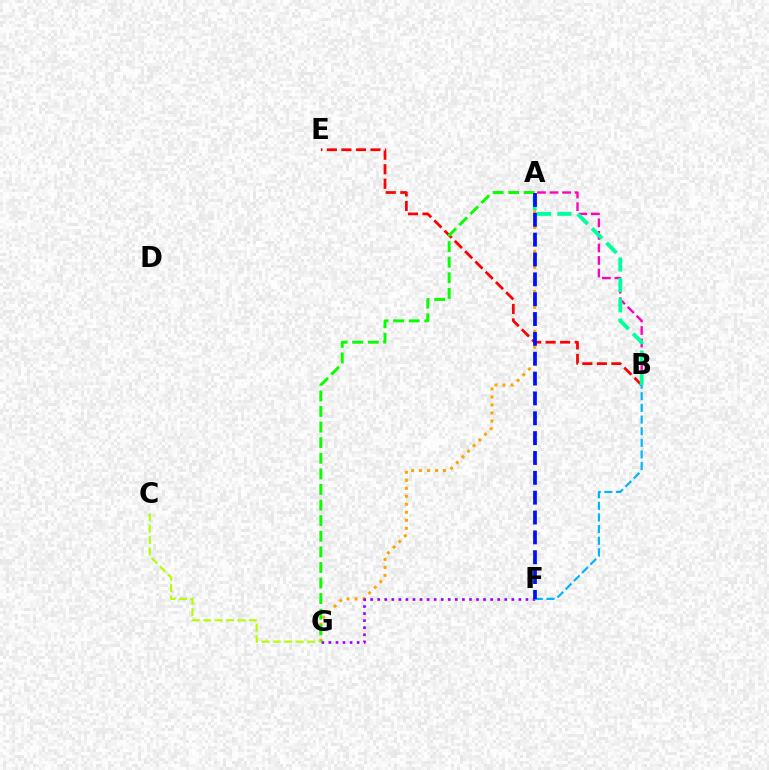{('B', 'E'): [{'color': '#ff0000', 'line_style': 'dashed', 'thickness': 1.97}], ('A', 'B'): [{'color': '#ff00bd', 'line_style': 'dashed', 'thickness': 1.7}, {'color': '#00ff9d', 'line_style': 'dashed', 'thickness': 2.77}], ('A', 'G'): [{'color': '#ffa500', 'line_style': 'dotted', 'thickness': 2.17}, {'color': '#08ff00', 'line_style': 'dashed', 'thickness': 2.12}], ('F', 'G'): [{'color': '#9b00ff', 'line_style': 'dotted', 'thickness': 1.92}], ('B', 'F'): [{'color': '#00b5ff', 'line_style': 'dashed', 'thickness': 1.58}], ('C', 'G'): [{'color': '#b3ff00', 'line_style': 'dashed', 'thickness': 1.55}], ('A', 'F'): [{'color': '#0010ff', 'line_style': 'dashed', 'thickness': 2.7}]}